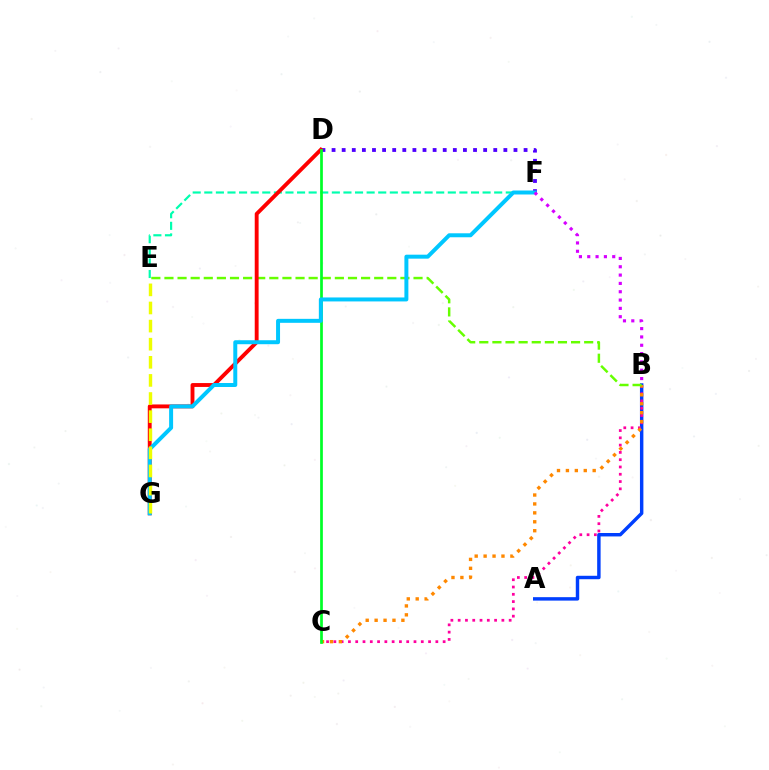{('A', 'B'): [{'color': '#003fff', 'line_style': 'solid', 'thickness': 2.48}], ('E', 'F'): [{'color': '#00ffaf', 'line_style': 'dashed', 'thickness': 1.58}], ('B', 'C'): [{'color': '#ff00a0', 'line_style': 'dotted', 'thickness': 1.98}, {'color': '#ff8800', 'line_style': 'dotted', 'thickness': 2.42}], ('B', 'E'): [{'color': '#66ff00', 'line_style': 'dashed', 'thickness': 1.78}], ('D', 'F'): [{'color': '#4f00ff', 'line_style': 'dotted', 'thickness': 2.75}], ('D', 'G'): [{'color': '#ff0000', 'line_style': 'solid', 'thickness': 2.79}], ('C', 'D'): [{'color': '#00ff27', 'line_style': 'solid', 'thickness': 1.96}], ('F', 'G'): [{'color': '#00c7ff', 'line_style': 'solid', 'thickness': 2.86}], ('E', 'G'): [{'color': '#eeff00', 'line_style': 'dashed', 'thickness': 2.46}], ('B', 'F'): [{'color': '#d600ff', 'line_style': 'dotted', 'thickness': 2.26}]}